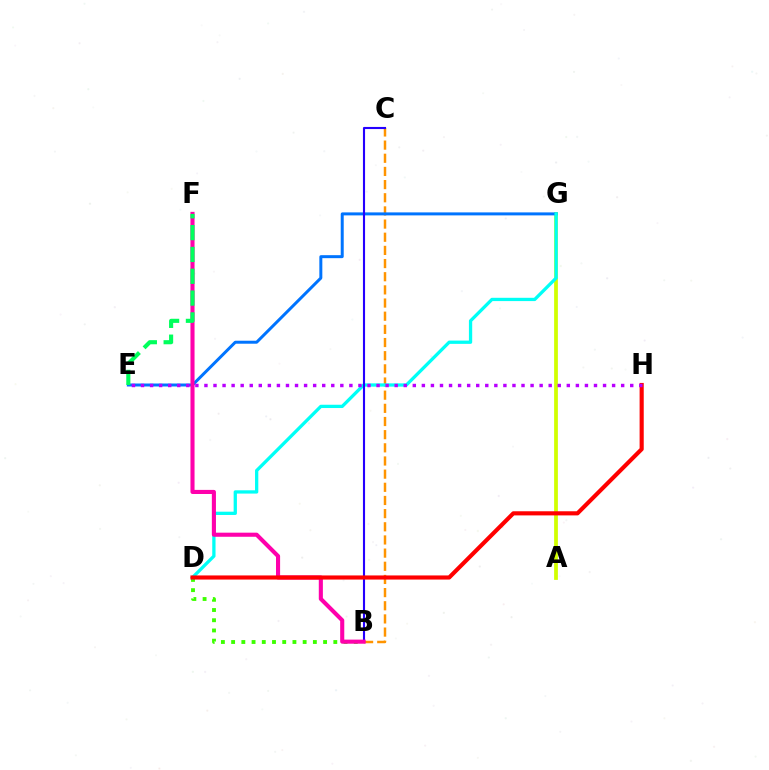{('A', 'G'): [{'color': '#d1ff00', 'line_style': 'solid', 'thickness': 2.7}], ('B', 'D'): [{'color': '#3dff00', 'line_style': 'dotted', 'thickness': 2.78}], ('B', 'C'): [{'color': '#ff9400', 'line_style': 'dashed', 'thickness': 1.79}, {'color': '#2500ff', 'line_style': 'solid', 'thickness': 1.52}], ('E', 'G'): [{'color': '#0074ff', 'line_style': 'solid', 'thickness': 2.15}], ('D', 'G'): [{'color': '#00fff6', 'line_style': 'solid', 'thickness': 2.37}], ('B', 'F'): [{'color': '#ff00ac', 'line_style': 'solid', 'thickness': 2.95}], ('D', 'H'): [{'color': '#ff0000', 'line_style': 'solid', 'thickness': 2.97}], ('E', 'F'): [{'color': '#00ff5c', 'line_style': 'dashed', 'thickness': 2.96}], ('E', 'H'): [{'color': '#b900ff', 'line_style': 'dotted', 'thickness': 2.46}]}